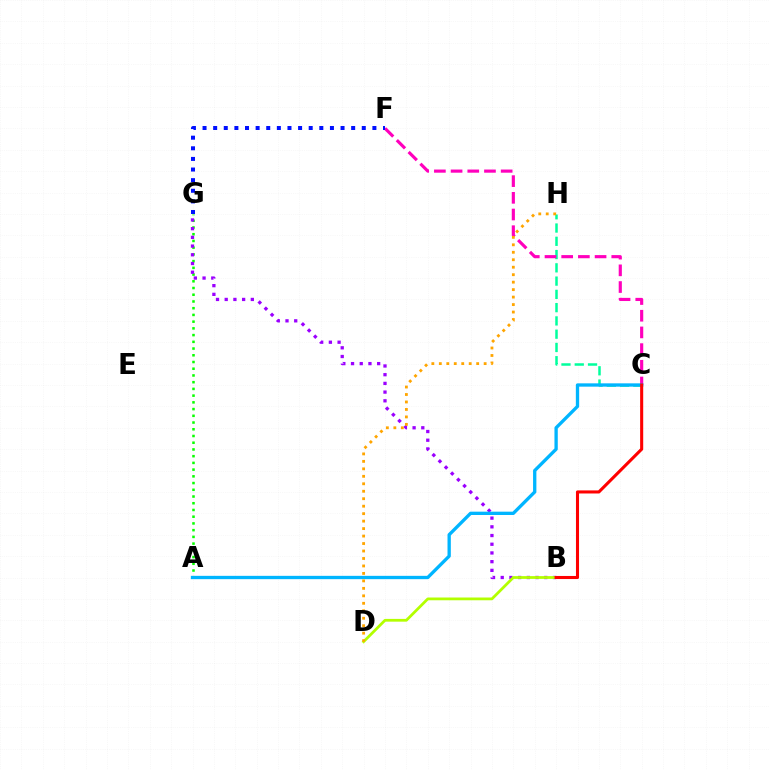{('A', 'G'): [{'color': '#08ff00', 'line_style': 'dotted', 'thickness': 1.83}], ('B', 'G'): [{'color': '#9b00ff', 'line_style': 'dotted', 'thickness': 2.37}], ('B', 'D'): [{'color': '#b3ff00', 'line_style': 'solid', 'thickness': 1.99}], ('C', 'H'): [{'color': '#00ff9d', 'line_style': 'dashed', 'thickness': 1.8}], ('C', 'F'): [{'color': '#ff00bd', 'line_style': 'dashed', 'thickness': 2.27}], ('F', 'G'): [{'color': '#0010ff', 'line_style': 'dotted', 'thickness': 2.88}], ('A', 'C'): [{'color': '#00b5ff', 'line_style': 'solid', 'thickness': 2.39}], ('D', 'H'): [{'color': '#ffa500', 'line_style': 'dotted', 'thickness': 2.03}], ('B', 'C'): [{'color': '#ff0000', 'line_style': 'solid', 'thickness': 2.21}]}